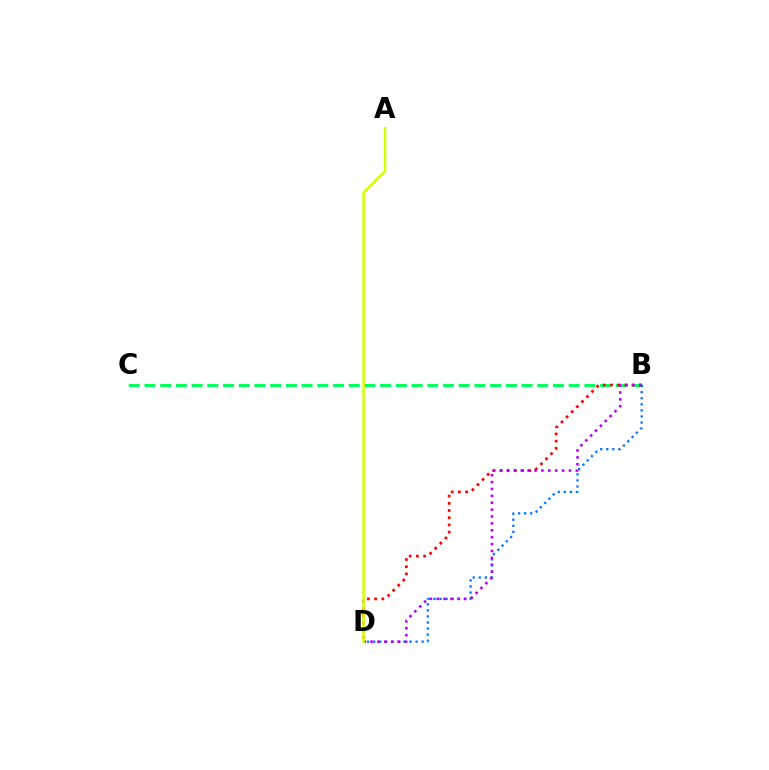{('B', 'C'): [{'color': '#00ff5c', 'line_style': 'dashed', 'thickness': 2.13}], ('B', 'D'): [{'color': '#ff0000', 'line_style': 'dotted', 'thickness': 1.96}, {'color': '#0074ff', 'line_style': 'dotted', 'thickness': 1.65}, {'color': '#b900ff', 'line_style': 'dotted', 'thickness': 1.87}], ('A', 'D'): [{'color': '#d1ff00', 'line_style': 'solid', 'thickness': 1.82}]}